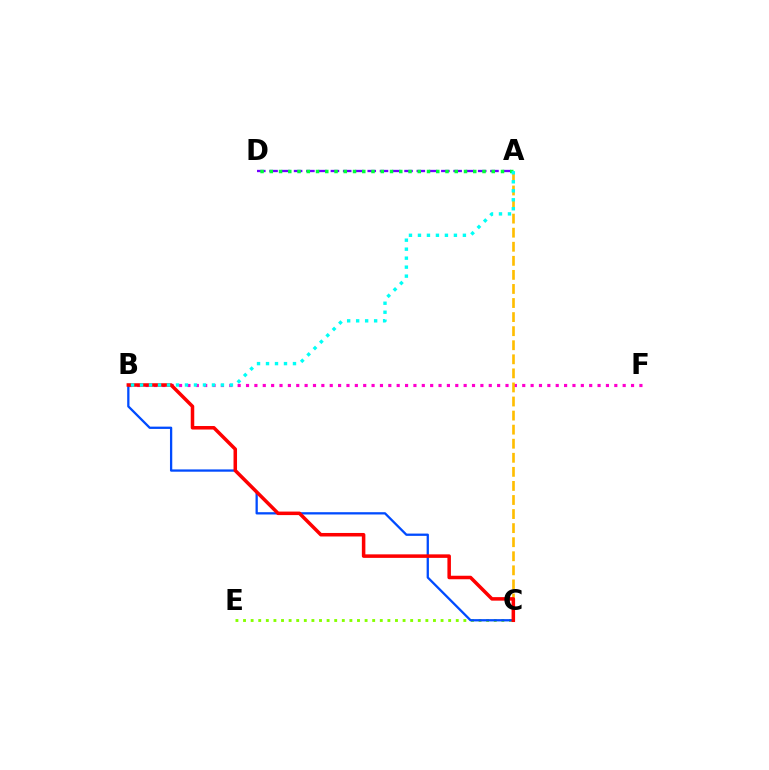{('C', 'E'): [{'color': '#84ff00', 'line_style': 'dotted', 'thickness': 2.06}], ('A', 'D'): [{'color': '#7200ff', 'line_style': 'dashed', 'thickness': 1.67}, {'color': '#00ff39', 'line_style': 'dotted', 'thickness': 2.51}], ('B', 'F'): [{'color': '#ff00cf', 'line_style': 'dotted', 'thickness': 2.27}], ('B', 'C'): [{'color': '#004bff', 'line_style': 'solid', 'thickness': 1.65}, {'color': '#ff0000', 'line_style': 'solid', 'thickness': 2.53}], ('A', 'C'): [{'color': '#ffbd00', 'line_style': 'dashed', 'thickness': 1.91}], ('A', 'B'): [{'color': '#00fff6', 'line_style': 'dotted', 'thickness': 2.44}]}